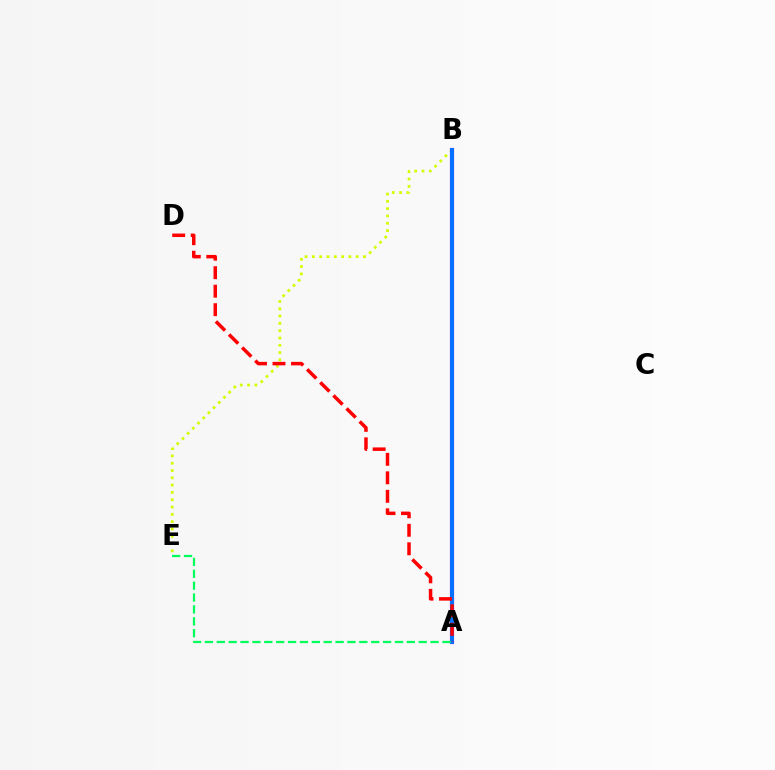{('B', 'E'): [{'color': '#d1ff00', 'line_style': 'dotted', 'thickness': 1.98}], ('A', 'B'): [{'color': '#b900ff', 'line_style': 'solid', 'thickness': 2.99}, {'color': '#0074ff', 'line_style': 'solid', 'thickness': 2.79}], ('A', 'D'): [{'color': '#ff0000', 'line_style': 'dashed', 'thickness': 2.51}], ('A', 'E'): [{'color': '#00ff5c', 'line_style': 'dashed', 'thickness': 1.61}]}